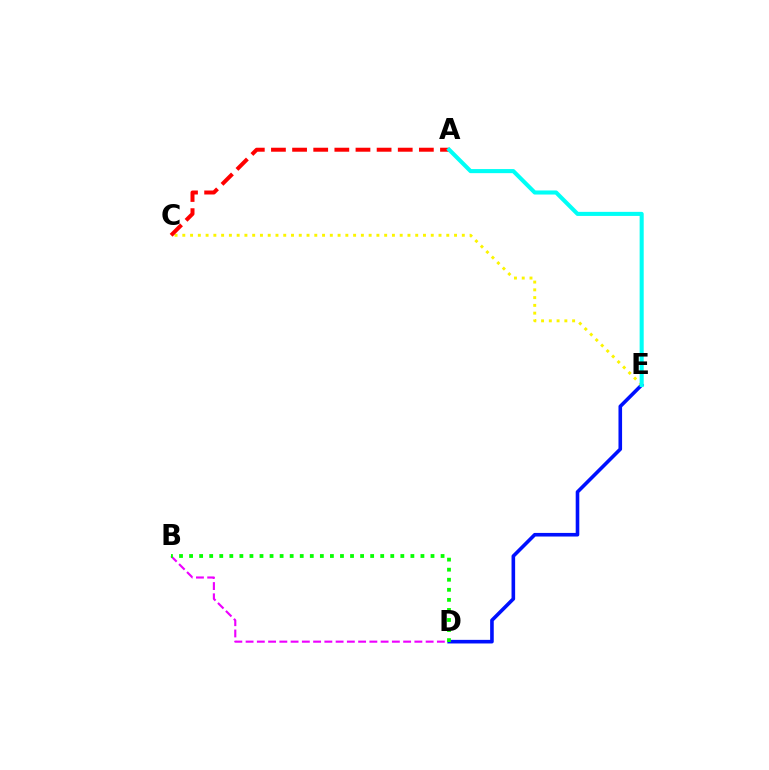{('B', 'D'): [{'color': '#ee00ff', 'line_style': 'dashed', 'thickness': 1.53}, {'color': '#08ff00', 'line_style': 'dotted', 'thickness': 2.73}], ('D', 'E'): [{'color': '#0010ff', 'line_style': 'solid', 'thickness': 2.6}], ('C', 'E'): [{'color': '#fcf500', 'line_style': 'dotted', 'thickness': 2.11}], ('A', 'C'): [{'color': '#ff0000', 'line_style': 'dashed', 'thickness': 2.87}], ('A', 'E'): [{'color': '#00fff6', 'line_style': 'solid', 'thickness': 2.94}]}